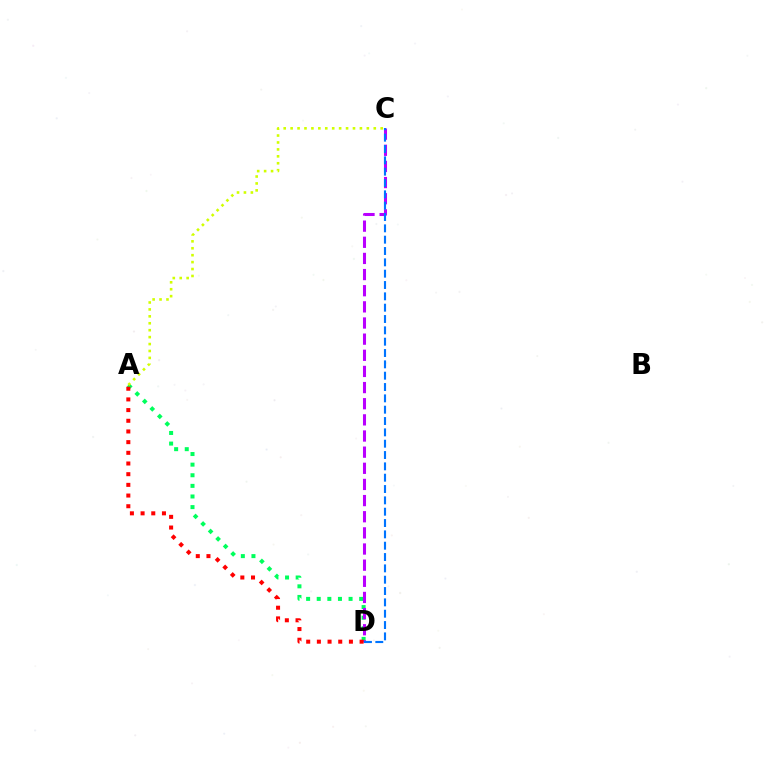{('A', 'D'): [{'color': '#00ff5c', 'line_style': 'dotted', 'thickness': 2.88}, {'color': '#ff0000', 'line_style': 'dotted', 'thickness': 2.9}], ('C', 'D'): [{'color': '#b900ff', 'line_style': 'dashed', 'thickness': 2.19}, {'color': '#0074ff', 'line_style': 'dashed', 'thickness': 1.54}], ('A', 'C'): [{'color': '#d1ff00', 'line_style': 'dotted', 'thickness': 1.88}]}